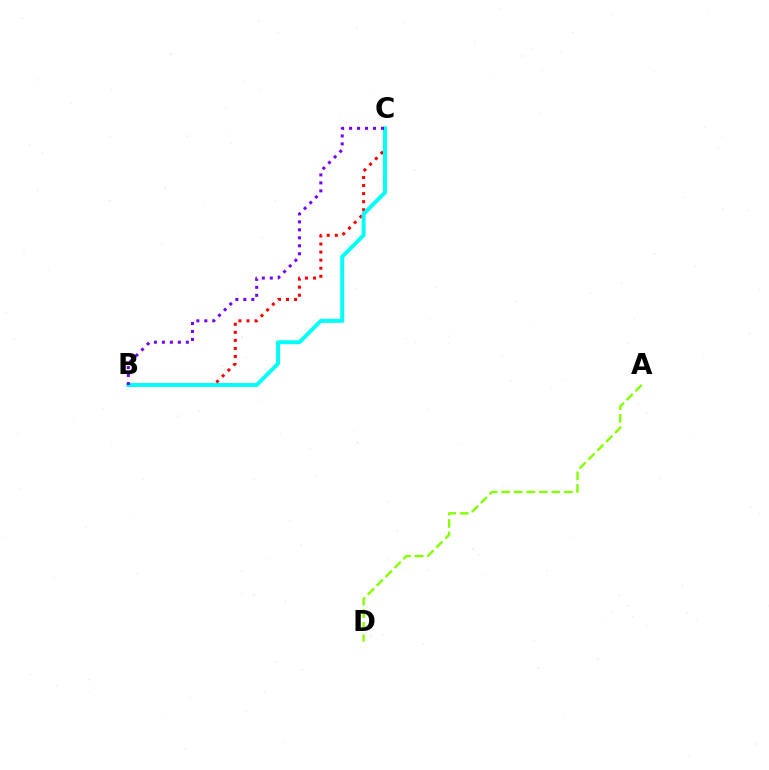{('B', 'C'): [{'color': '#ff0000', 'line_style': 'dotted', 'thickness': 2.19}, {'color': '#00fff6', 'line_style': 'solid', 'thickness': 2.85}, {'color': '#7200ff', 'line_style': 'dotted', 'thickness': 2.17}], ('A', 'D'): [{'color': '#84ff00', 'line_style': 'dashed', 'thickness': 1.71}]}